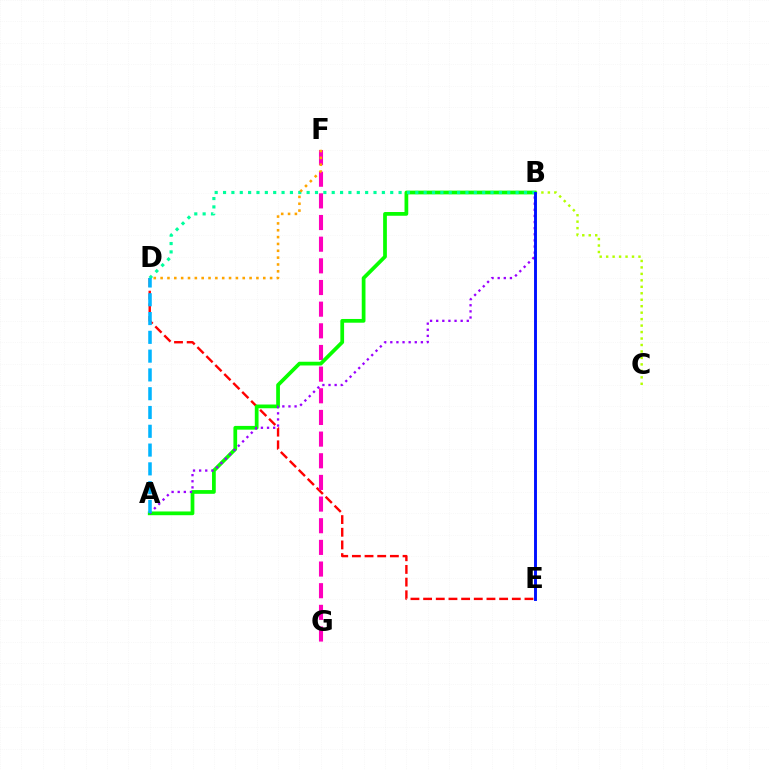{('D', 'E'): [{'color': '#ff0000', 'line_style': 'dashed', 'thickness': 1.72}], ('F', 'G'): [{'color': '#ff00bd', 'line_style': 'dashed', 'thickness': 2.94}], ('B', 'C'): [{'color': '#b3ff00', 'line_style': 'dotted', 'thickness': 1.76}], ('A', 'B'): [{'color': '#08ff00', 'line_style': 'solid', 'thickness': 2.69}, {'color': '#9b00ff', 'line_style': 'dotted', 'thickness': 1.66}], ('B', 'D'): [{'color': '#00ff9d', 'line_style': 'dotted', 'thickness': 2.27}], ('A', 'D'): [{'color': '#00b5ff', 'line_style': 'dashed', 'thickness': 2.55}], ('D', 'F'): [{'color': '#ffa500', 'line_style': 'dotted', 'thickness': 1.86}], ('B', 'E'): [{'color': '#0010ff', 'line_style': 'solid', 'thickness': 2.1}]}